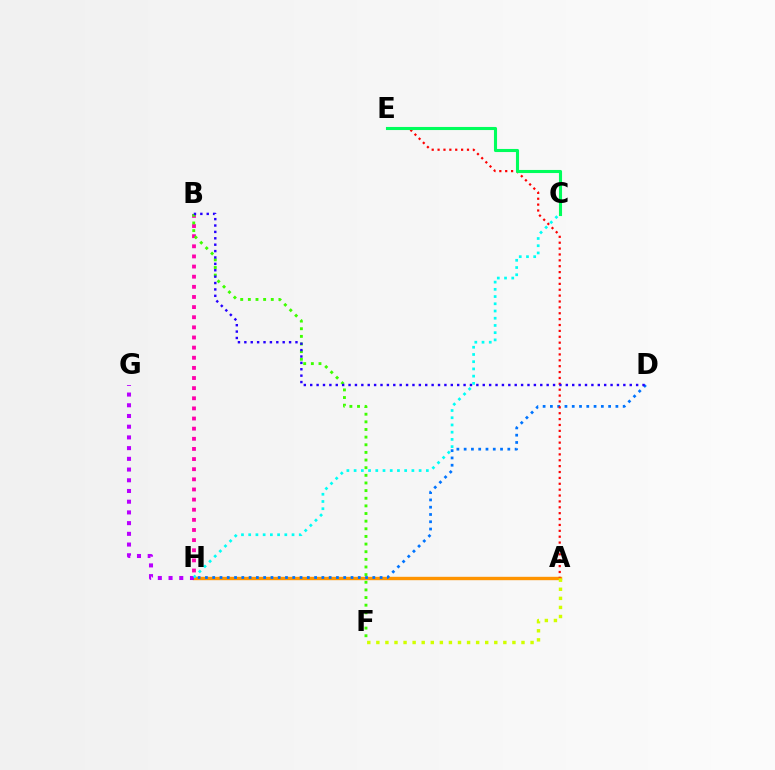{('A', 'H'): [{'color': '#ff9400', 'line_style': 'solid', 'thickness': 2.44}], ('D', 'H'): [{'color': '#0074ff', 'line_style': 'dotted', 'thickness': 1.98}], ('A', 'E'): [{'color': '#ff0000', 'line_style': 'dotted', 'thickness': 1.6}], ('C', 'E'): [{'color': '#00ff5c', 'line_style': 'solid', 'thickness': 2.23}], ('G', 'H'): [{'color': '#b900ff', 'line_style': 'dotted', 'thickness': 2.91}], ('B', 'H'): [{'color': '#ff00ac', 'line_style': 'dotted', 'thickness': 2.75}], ('B', 'F'): [{'color': '#3dff00', 'line_style': 'dotted', 'thickness': 2.08}], ('B', 'D'): [{'color': '#2500ff', 'line_style': 'dotted', 'thickness': 1.74}], ('A', 'F'): [{'color': '#d1ff00', 'line_style': 'dotted', 'thickness': 2.46}], ('C', 'H'): [{'color': '#00fff6', 'line_style': 'dotted', 'thickness': 1.96}]}